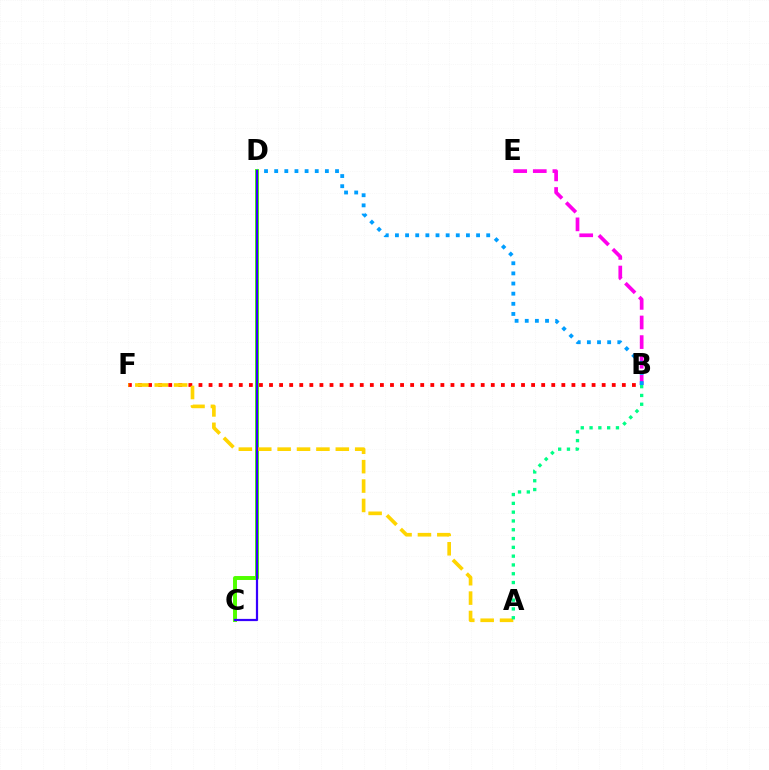{('B', 'E'): [{'color': '#ff00ed', 'line_style': 'dashed', 'thickness': 2.66}], ('C', 'D'): [{'color': '#4fff00', 'line_style': 'solid', 'thickness': 2.85}, {'color': '#3700ff', 'line_style': 'solid', 'thickness': 1.6}], ('B', 'F'): [{'color': '#ff0000', 'line_style': 'dotted', 'thickness': 2.74}], ('A', 'F'): [{'color': '#ffd500', 'line_style': 'dashed', 'thickness': 2.63}], ('A', 'B'): [{'color': '#00ff86', 'line_style': 'dotted', 'thickness': 2.39}], ('B', 'D'): [{'color': '#009eff', 'line_style': 'dotted', 'thickness': 2.76}]}